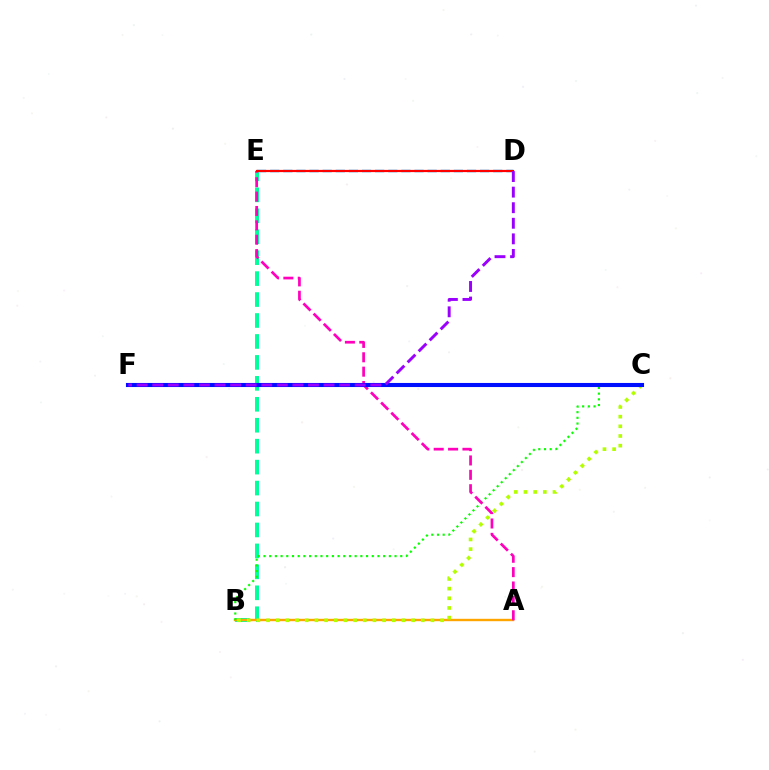{('B', 'E'): [{'color': '#00ff9d', 'line_style': 'dashed', 'thickness': 2.85}], ('A', 'B'): [{'color': '#ffa500', 'line_style': 'solid', 'thickness': 1.72}], ('B', 'C'): [{'color': '#08ff00', 'line_style': 'dotted', 'thickness': 1.55}, {'color': '#b3ff00', 'line_style': 'dotted', 'thickness': 2.63}], ('A', 'E'): [{'color': '#ff00bd', 'line_style': 'dashed', 'thickness': 1.95}], ('D', 'E'): [{'color': '#00b5ff', 'line_style': 'dashed', 'thickness': 1.78}, {'color': '#ff0000', 'line_style': 'solid', 'thickness': 1.59}], ('C', 'F'): [{'color': '#0010ff', 'line_style': 'solid', 'thickness': 2.93}], ('D', 'F'): [{'color': '#9b00ff', 'line_style': 'dashed', 'thickness': 2.12}]}